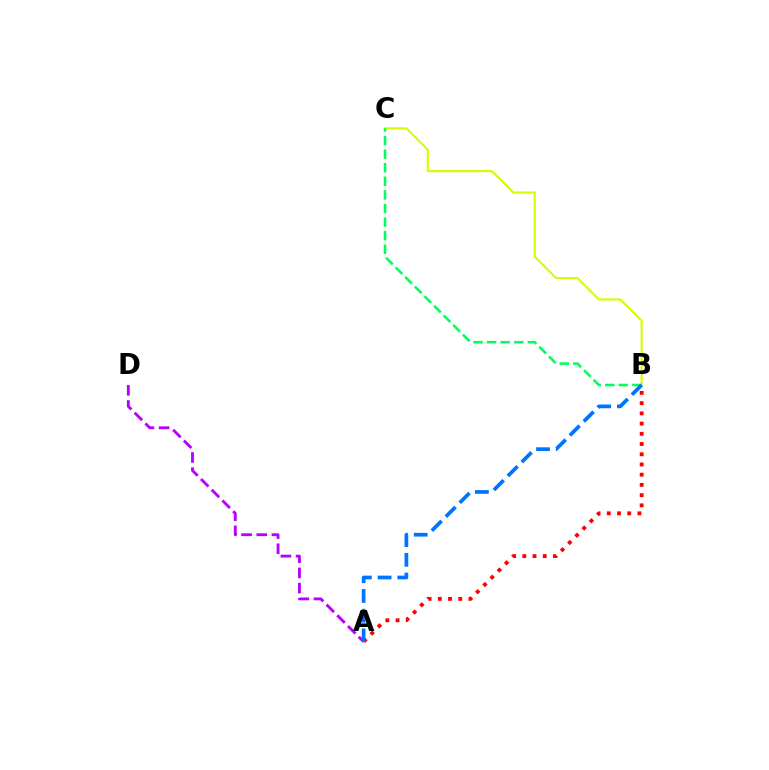{('B', 'C'): [{'color': '#d1ff00', 'line_style': 'solid', 'thickness': 1.53}, {'color': '#00ff5c', 'line_style': 'dashed', 'thickness': 1.85}], ('A', 'D'): [{'color': '#b900ff', 'line_style': 'dashed', 'thickness': 2.06}], ('A', 'B'): [{'color': '#ff0000', 'line_style': 'dotted', 'thickness': 2.78}, {'color': '#0074ff', 'line_style': 'dashed', 'thickness': 2.68}]}